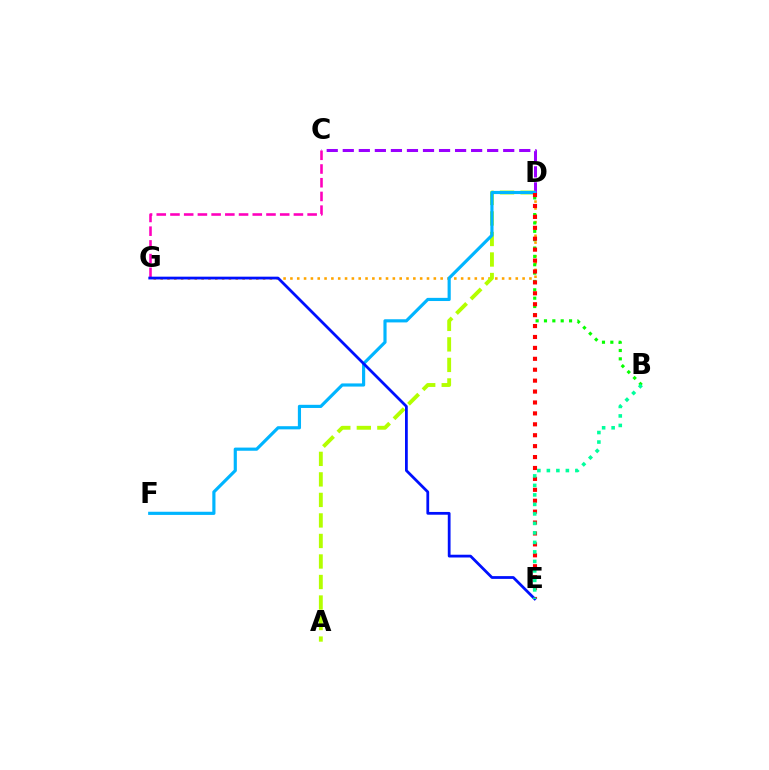{('C', 'D'): [{'color': '#9b00ff', 'line_style': 'dashed', 'thickness': 2.18}], ('D', 'G'): [{'color': '#ffa500', 'line_style': 'dotted', 'thickness': 1.86}], ('A', 'D'): [{'color': '#b3ff00', 'line_style': 'dashed', 'thickness': 2.79}], ('B', 'D'): [{'color': '#08ff00', 'line_style': 'dotted', 'thickness': 2.27}], ('D', 'F'): [{'color': '#00b5ff', 'line_style': 'solid', 'thickness': 2.27}], ('D', 'E'): [{'color': '#ff0000', 'line_style': 'dotted', 'thickness': 2.97}], ('C', 'G'): [{'color': '#ff00bd', 'line_style': 'dashed', 'thickness': 1.86}], ('E', 'G'): [{'color': '#0010ff', 'line_style': 'solid', 'thickness': 1.99}], ('B', 'E'): [{'color': '#00ff9d', 'line_style': 'dotted', 'thickness': 2.58}]}